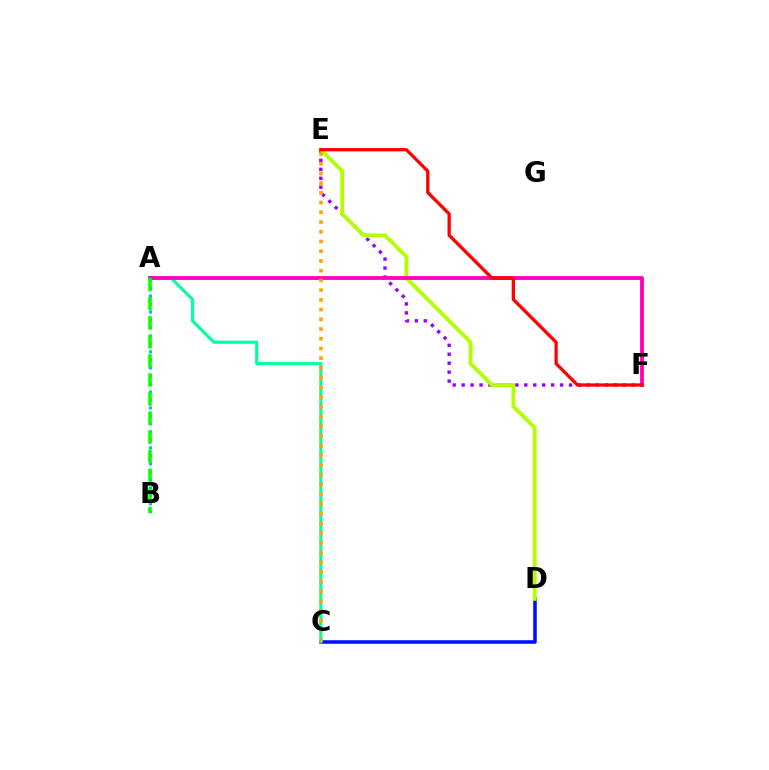{('C', 'D'): [{'color': '#0010ff', 'line_style': 'solid', 'thickness': 2.55}], ('A', 'B'): [{'color': '#00b5ff', 'line_style': 'dotted', 'thickness': 2.17}, {'color': '#08ff00', 'line_style': 'dashed', 'thickness': 2.59}], ('E', 'F'): [{'color': '#9b00ff', 'line_style': 'dotted', 'thickness': 2.43}, {'color': '#ff0000', 'line_style': 'solid', 'thickness': 2.36}], ('A', 'C'): [{'color': '#00ff9d', 'line_style': 'solid', 'thickness': 2.24}], ('D', 'E'): [{'color': '#b3ff00', 'line_style': 'solid', 'thickness': 2.76}], ('A', 'F'): [{'color': '#ff00bd', 'line_style': 'solid', 'thickness': 2.76}], ('C', 'E'): [{'color': '#ffa500', 'line_style': 'dotted', 'thickness': 2.64}]}